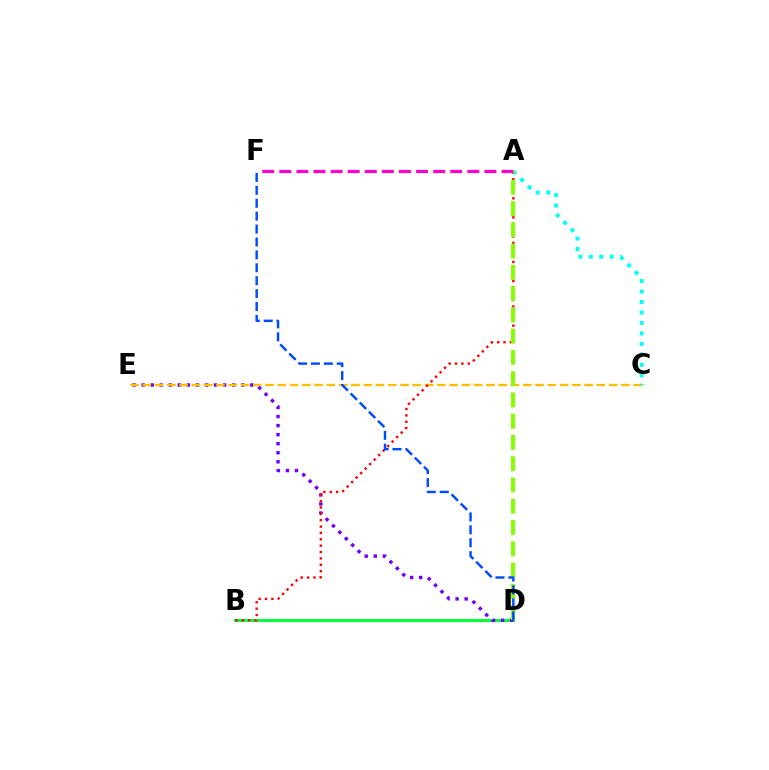{('B', 'D'): [{'color': '#00ff39', 'line_style': 'solid', 'thickness': 2.14}], ('D', 'E'): [{'color': '#7200ff', 'line_style': 'dotted', 'thickness': 2.46}], ('C', 'E'): [{'color': '#ffbd00', 'line_style': 'dashed', 'thickness': 1.67}], ('A', 'B'): [{'color': '#ff0000', 'line_style': 'dotted', 'thickness': 1.73}], ('A', 'C'): [{'color': '#00fff6', 'line_style': 'dotted', 'thickness': 2.84}], ('A', 'D'): [{'color': '#84ff00', 'line_style': 'dashed', 'thickness': 2.89}], ('D', 'F'): [{'color': '#004bff', 'line_style': 'dashed', 'thickness': 1.75}], ('A', 'F'): [{'color': '#ff00cf', 'line_style': 'dashed', 'thickness': 2.32}]}